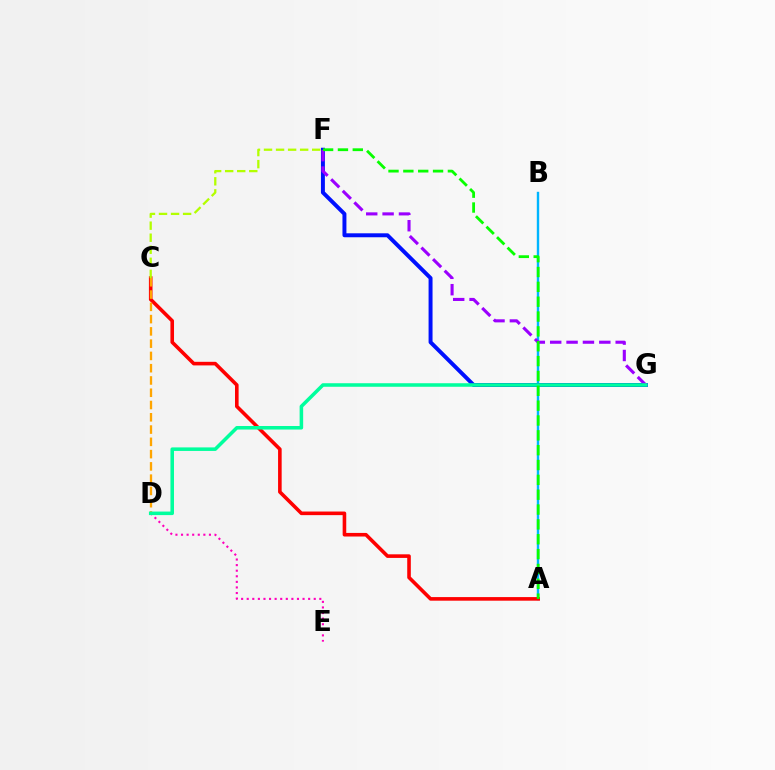{('D', 'E'): [{'color': '#ff00bd', 'line_style': 'dotted', 'thickness': 1.52}], ('A', 'B'): [{'color': '#00b5ff', 'line_style': 'solid', 'thickness': 1.73}], ('A', 'C'): [{'color': '#ff0000', 'line_style': 'solid', 'thickness': 2.59}], ('F', 'G'): [{'color': '#0010ff', 'line_style': 'solid', 'thickness': 2.85}, {'color': '#9b00ff', 'line_style': 'dashed', 'thickness': 2.22}], ('C', 'D'): [{'color': '#ffa500', 'line_style': 'dashed', 'thickness': 1.67}], ('C', 'F'): [{'color': '#b3ff00', 'line_style': 'dashed', 'thickness': 1.64}], ('D', 'G'): [{'color': '#00ff9d', 'line_style': 'solid', 'thickness': 2.55}], ('A', 'F'): [{'color': '#08ff00', 'line_style': 'dashed', 'thickness': 2.02}]}